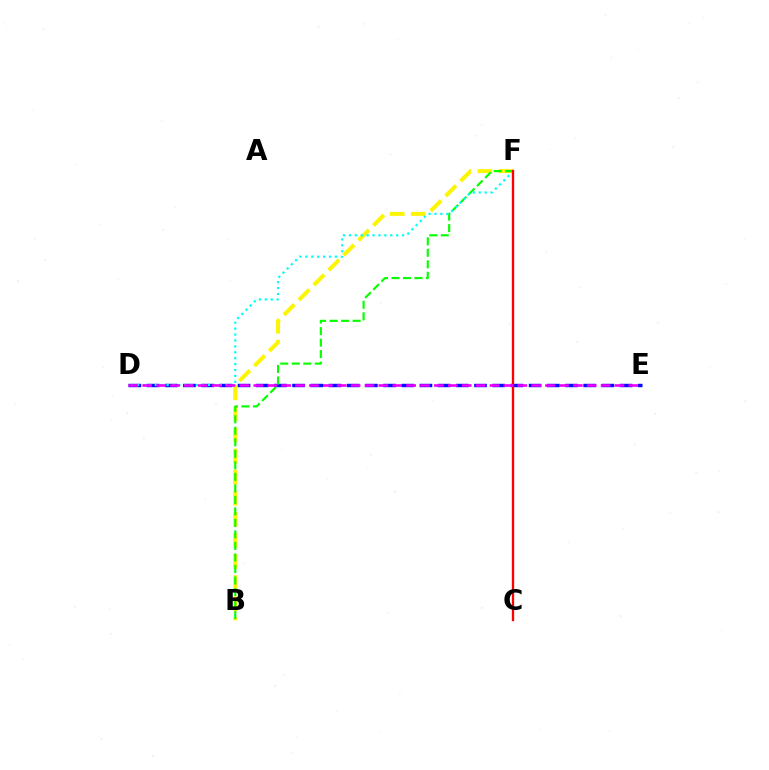{('B', 'F'): [{'color': '#fcf500', 'line_style': 'dashed', 'thickness': 2.87}, {'color': '#08ff00', 'line_style': 'dashed', 'thickness': 1.56}], ('D', 'E'): [{'color': '#0010ff', 'line_style': 'dashed', 'thickness': 2.47}, {'color': '#ee00ff', 'line_style': 'dashed', 'thickness': 1.89}], ('D', 'F'): [{'color': '#00fff6', 'line_style': 'dotted', 'thickness': 1.6}], ('C', 'F'): [{'color': '#ff0000', 'line_style': 'solid', 'thickness': 1.66}]}